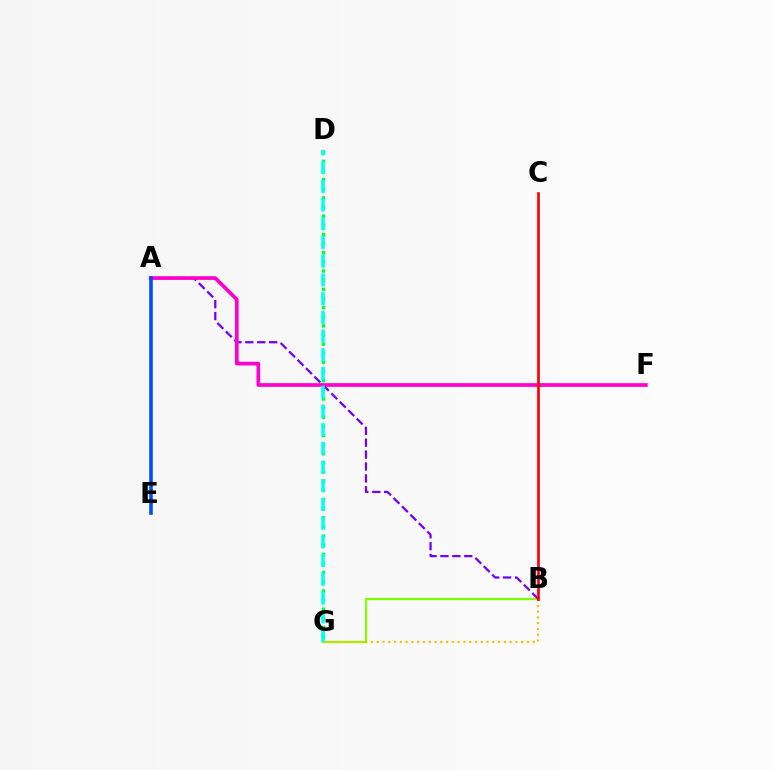{('B', 'G'): [{'color': '#84ff00', 'line_style': 'solid', 'thickness': 1.61}, {'color': '#ffbd00', 'line_style': 'dotted', 'thickness': 1.57}], ('A', 'B'): [{'color': '#7200ff', 'line_style': 'dashed', 'thickness': 1.62}], ('A', 'F'): [{'color': '#ff00cf', 'line_style': 'solid', 'thickness': 2.66}], ('D', 'G'): [{'color': '#00ff39', 'line_style': 'dotted', 'thickness': 2.48}, {'color': '#00fff6', 'line_style': 'dashed', 'thickness': 2.54}], ('A', 'E'): [{'color': '#004bff', 'line_style': 'solid', 'thickness': 2.55}], ('B', 'C'): [{'color': '#ff0000', 'line_style': 'solid', 'thickness': 1.94}]}